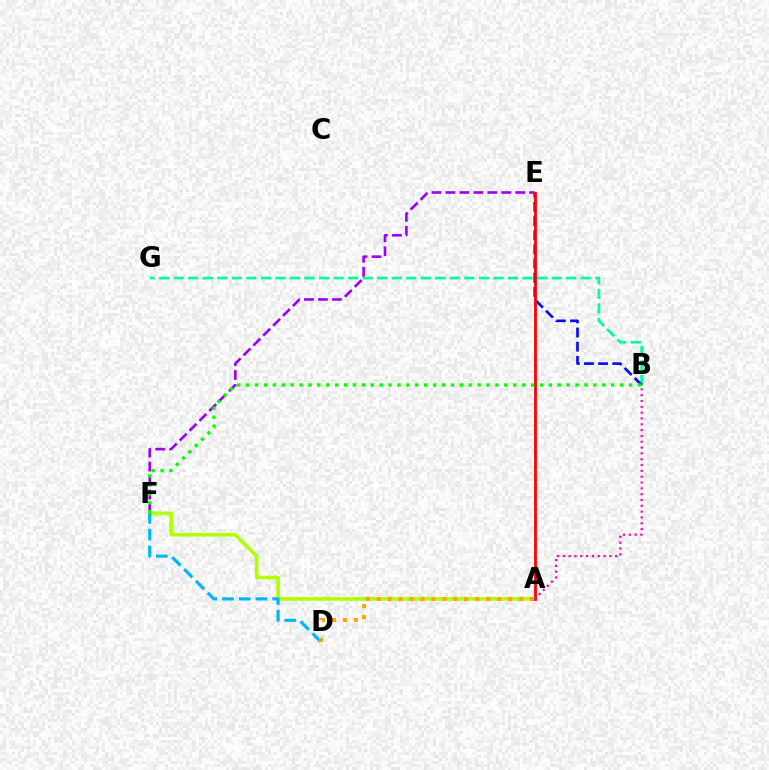{('B', 'G'): [{'color': '#00ff9d', 'line_style': 'dashed', 'thickness': 1.97}], ('B', 'E'): [{'color': '#0010ff', 'line_style': 'dashed', 'thickness': 1.92}], ('E', 'F'): [{'color': '#9b00ff', 'line_style': 'dashed', 'thickness': 1.9}], ('A', 'F'): [{'color': '#b3ff00', 'line_style': 'solid', 'thickness': 2.61}], ('A', 'E'): [{'color': '#ff0000', 'line_style': 'solid', 'thickness': 2.02}], ('D', 'F'): [{'color': '#00b5ff', 'line_style': 'dashed', 'thickness': 2.28}], ('A', 'B'): [{'color': '#ff00bd', 'line_style': 'dotted', 'thickness': 1.58}], ('A', 'D'): [{'color': '#ffa500', 'line_style': 'dotted', 'thickness': 2.98}], ('B', 'F'): [{'color': '#08ff00', 'line_style': 'dotted', 'thickness': 2.42}]}